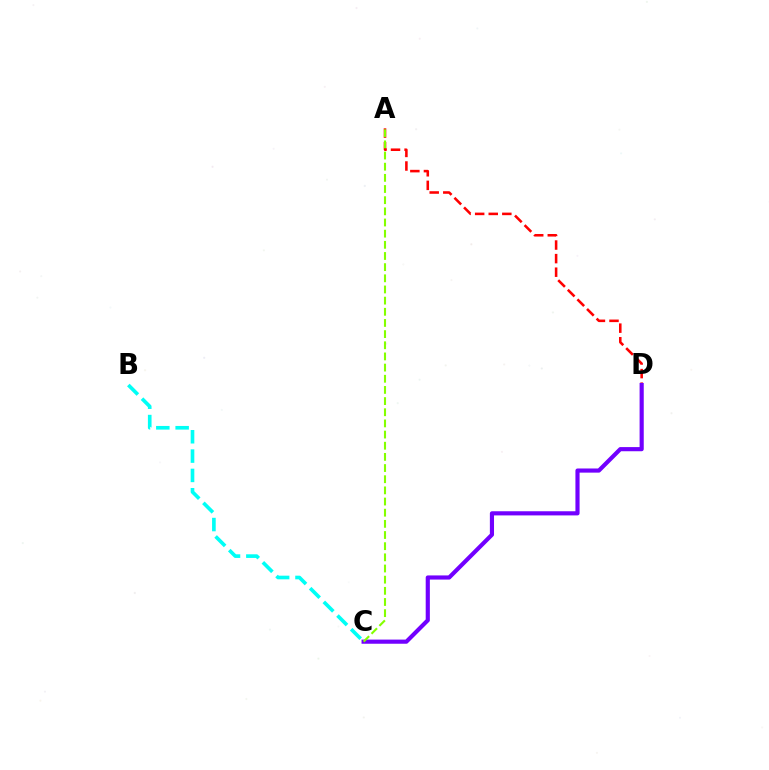{('A', 'D'): [{'color': '#ff0000', 'line_style': 'dashed', 'thickness': 1.84}], ('C', 'D'): [{'color': '#7200ff', 'line_style': 'solid', 'thickness': 2.99}], ('B', 'C'): [{'color': '#00fff6', 'line_style': 'dashed', 'thickness': 2.63}], ('A', 'C'): [{'color': '#84ff00', 'line_style': 'dashed', 'thickness': 1.52}]}